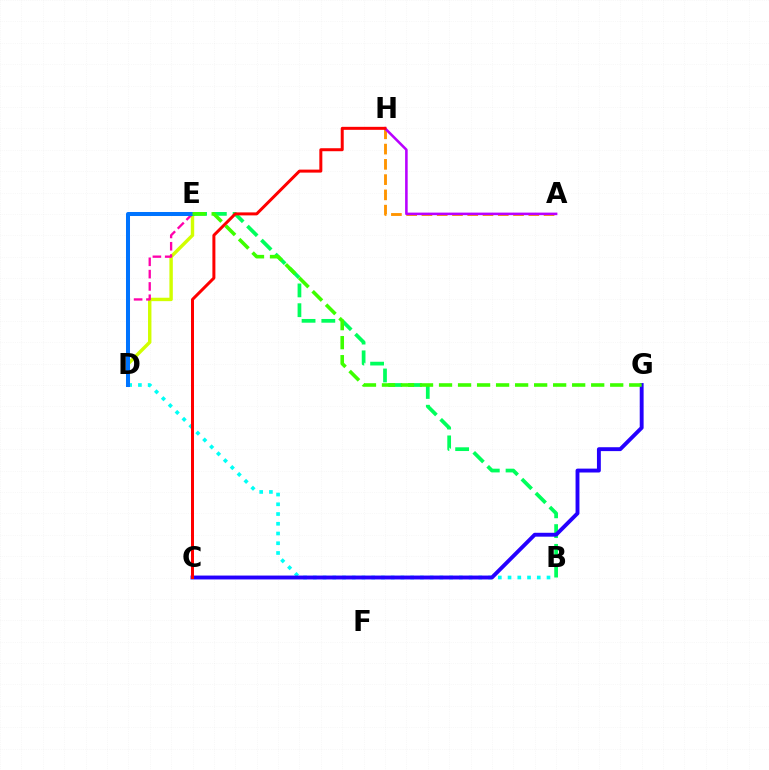{('B', 'D'): [{'color': '#00fff6', 'line_style': 'dotted', 'thickness': 2.65}], ('D', 'E'): [{'color': '#d1ff00', 'line_style': 'solid', 'thickness': 2.46}, {'color': '#ff00ac', 'line_style': 'dashed', 'thickness': 1.67}, {'color': '#0074ff', 'line_style': 'solid', 'thickness': 2.89}], ('A', 'H'): [{'color': '#ff9400', 'line_style': 'dashed', 'thickness': 2.07}, {'color': '#b900ff', 'line_style': 'solid', 'thickness': 1.85}], ('B', 'E'): [{'color': '#00ff5c', 'line_style': 'dashed', 'thickness': 2.68}], ('C', 'G'): [{'color': '#2500ff', 'line_style': 'solid', 'thickness': 2.8}], ('E', 'G'): [{'color': '#3dff00', 'line_style': 'dashed', 'thickness': 2.58}], ('C', 'H'): [{'color': '#ff0000', 'line_style': 'solid', 'thickness': 2.16}]}